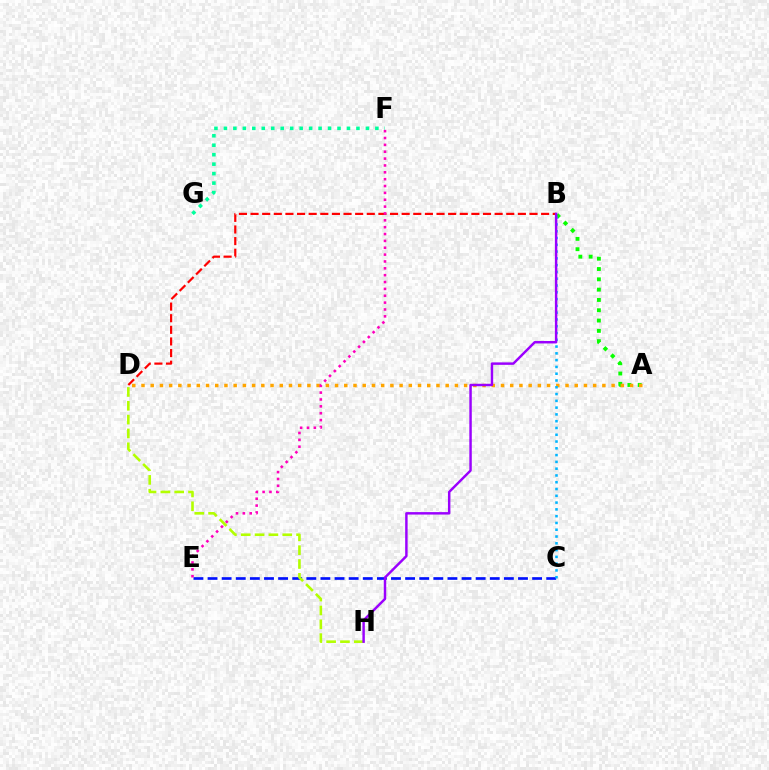{('C', 'E'): [{'color': '#0010ff', 'line_style': 'dashed', 'thickness': 1.92}], ('A', 'B'): [{'color': '#08ff00', 'line_style': 'dotted', 'thickness': 2.8}], ('A', 'D'): [{'color': '#ffa500', 'line_style': 'dotted', 'thickness': 2.5}], ('B', 'D'): [{'color': '#ff0000', 'line_style': 'dashed', 'thickness': 1.58}], ('B', 'C'): [{'color': '#00b5ff', 'line_style': 'dotted', 'thickness': 1.84}], ('F', 'G'): [{'color': '#00ff9d', 'line_style': 'dotted', 'thickness': 2.57}], ('E', 'F'): [{'color': '#ff00bd', 'line_style': 'dotted', 'thickness': 1.86}], ('D', 'H'): [{'color': '#b3ff00', 'line_style': 'dashed', 'thickness': 1.88}], ('B', 'H'): [{'color': '#9b00ff', 'line_style': 'solid', 'thickness': 1.77}]}